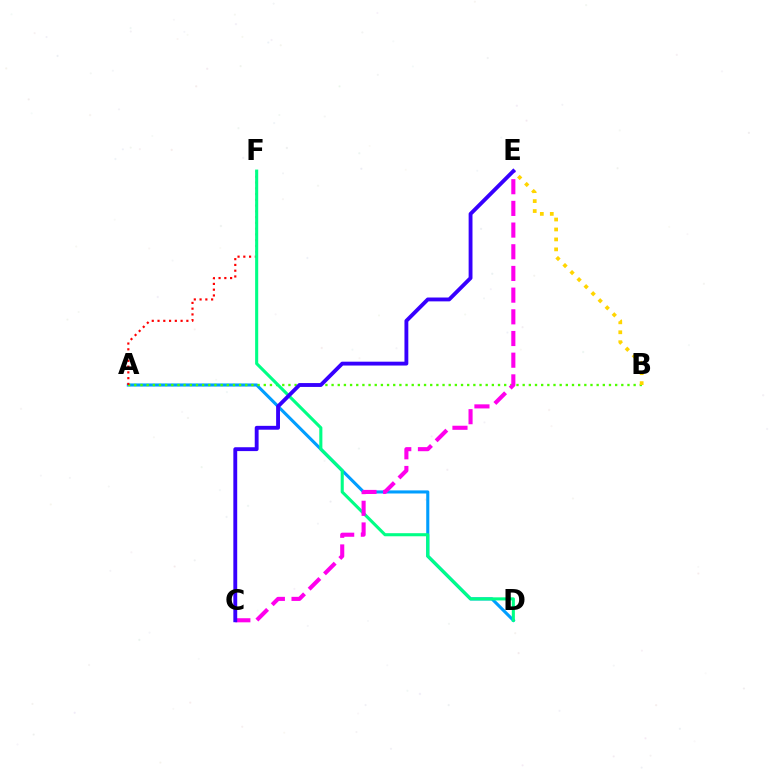{('A', 'D'): [{'color': '#009eff', 'line_style': 'solid', 'thickness': 2.23}], ('A', 'B'): [{'color': '#4fff00', 'line_style': 'dotted', 'thickness': 1.67}], ('A', 'F'): [{'color': '#ff0000', 'line_style': 'dotted', 'thickness': 1.57}], ('B', 'E'): [{'color': '#ffd500', 'line_style': 'dotted', 'thickness': 2.7}], ('D', 'F'): [{'color': '#00ff86', 'line_style': 'solid', 'thickness': 2.22}], ('C', 'E'): [{'color': '#ff00ed', 'line_style': 'dashed', 'thickness': 2.95}, {'color': '#3700ff', 'line_style': 'solid', 'thickness': 2.78}]}